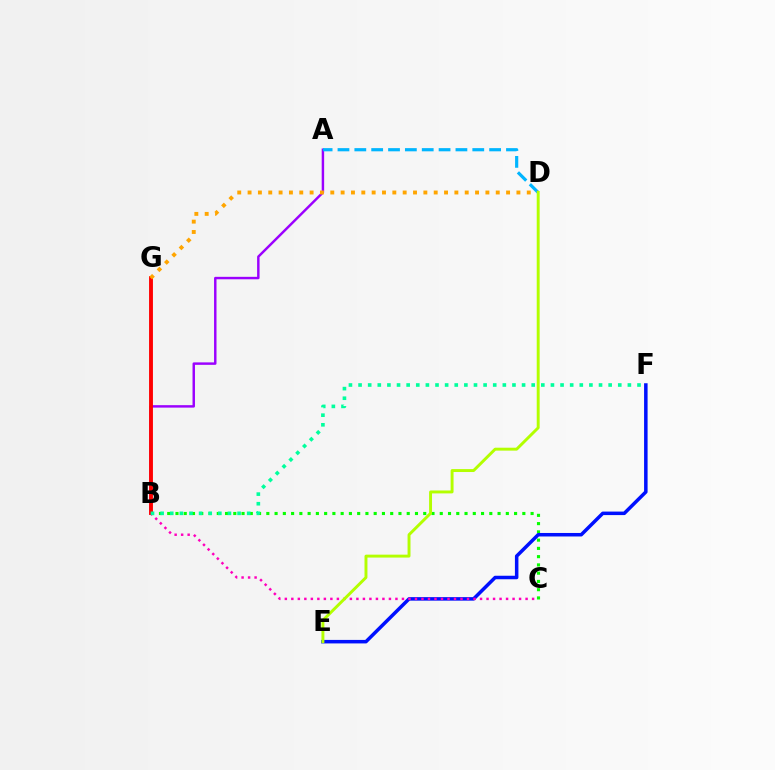{('B', 'C'): [{'color': '#08ff00', 'line_style': 'dotted', 'thickness': 2.24}, {'color': '#ff00bd', 'line_style': 'dotted', 'thickness': 1.77}], ('A', 'B'): [{'color': '#9b00ff', 'line_style': 'solid', 'thickness': 1.76}], ('E', 'F'): [{'color': '#0010ff', 'line_style': 'solid', 'thickness': 2.53}], ('B', 'G'): [{'color': '#ff0000', 'line_style': 'solid', 'thickness': 2.79}], ('A', 'D'): [{'color': '#00b5ff', 'line_style': 'dashed', 'thickness': 2.29}], ('D', 'G'): [{'color': '#ffa500', 'line_style': 'dotted', 'thickness': 2.81}], ('B', 'F'): [{'color': '#00ff9d', 'line_style': 'dotted', 'thickness': 2.61}], ('D', 'E'): [{'color': '#b3ff00', 'line_style': 'solid', 'thickness': 2.11}]}